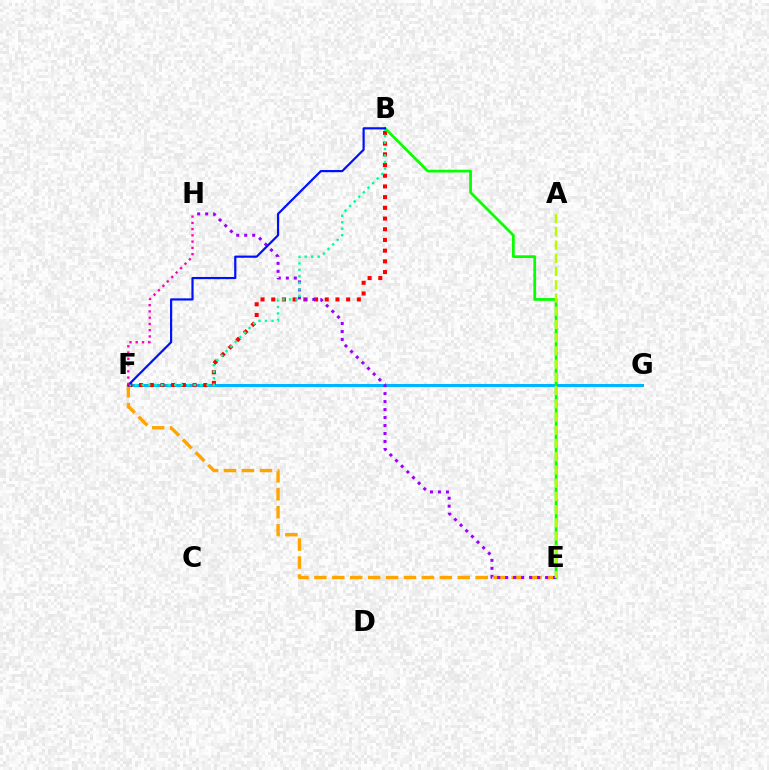{('E', 'F'): [{'color': '#ffa500', 'line_style': 'dashed', 'thickness': 2.44}], ('F', 'G'): [{'color': '#00b5ff', 'line_style': 'solid', 'thickness': 2.16}], ('B', 'F'): [{'color': '#ff0000', 'line_style': 'dotted', 'thickness': 2.91}, {'color': '#00ff9d', 'line_style': 'dotted', 'thickness': 1.76}, {'color': '#0010ff', 'line_style': 'solid', 'thickness': 1.58}], ('B', 'E'): [{'color': '#08ff00', 'line_style': 'solid', 'thickness': 1.99}], ('E', 'H'): [{'color': '#9b00ff', 'line_style': 'dotted', 'thickness': 2.17}], ('A', 'E'): [{'color': '#b3ff00', 'line_style': 'dashed', 'thickness': 1.8}], ('F', 'H'): [{'color': '#ff00bd', 'line_style': 'dotted', 'thickness': 1.7}]}